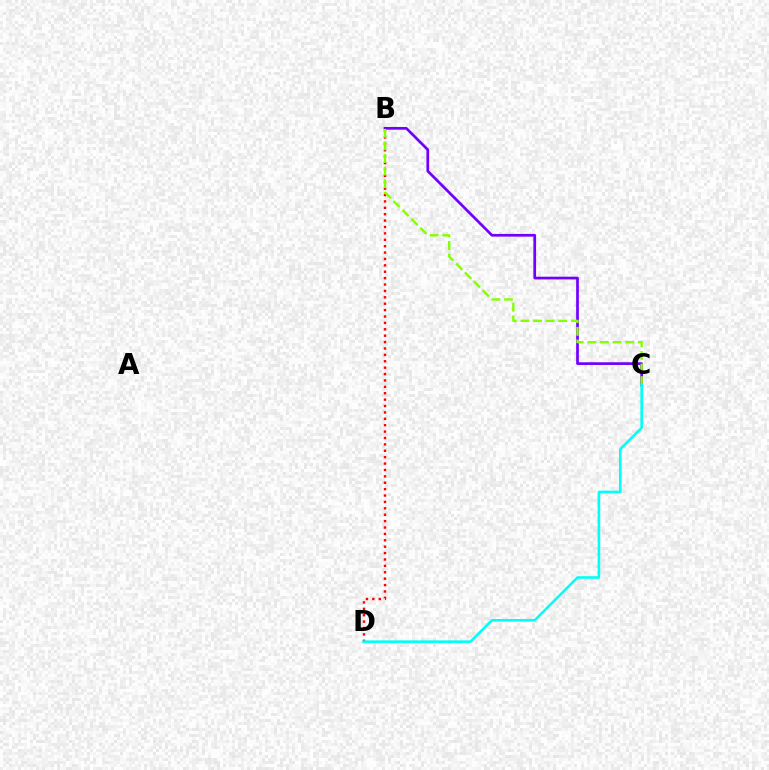{('B', 'C'): [{'color': '#7200ff', 'line_style': 'solid', 'thickness': 1.95}, {'color': '#84ff00', 'line_style': 'dashed', 'thickness': 1.71}], ('B', 'D'): [{'color': '#ff0000', 'line_style': 'dotted', 'thickness': 1.74}], ('C', 'D'): [{'color': '#00fff6', 'line_style': 'solid', 'thickness': 1.87}]}